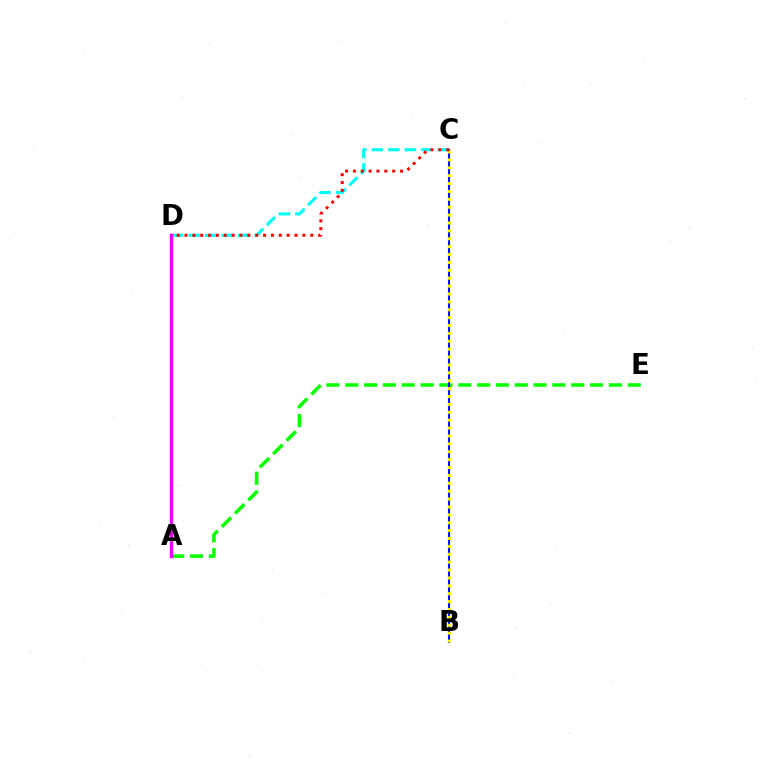{('C', 'D'): [{'color': '#00fff6', 'line_style': 'dashed', 'thickness': 2.24}, {'color': '#ff0000', 'line_style': 'dotted', 'thickness': 2.14}], ('A', 'E'): [{'color': '#08ff00', 'line_style': 'dashed', 'thickness': 2.56}], ('B', 'C'): [{'color': '#0010ff', 'line_style': 'solid', 'thickness': 1.51}, {'color': '#fcf500', 'line_style': 'dotted', 'thickness': 2.14}], ('A', 'D'): [{'color': '#ee00ff', 'line_style': 'solid', 'thickness': 2.39}]}